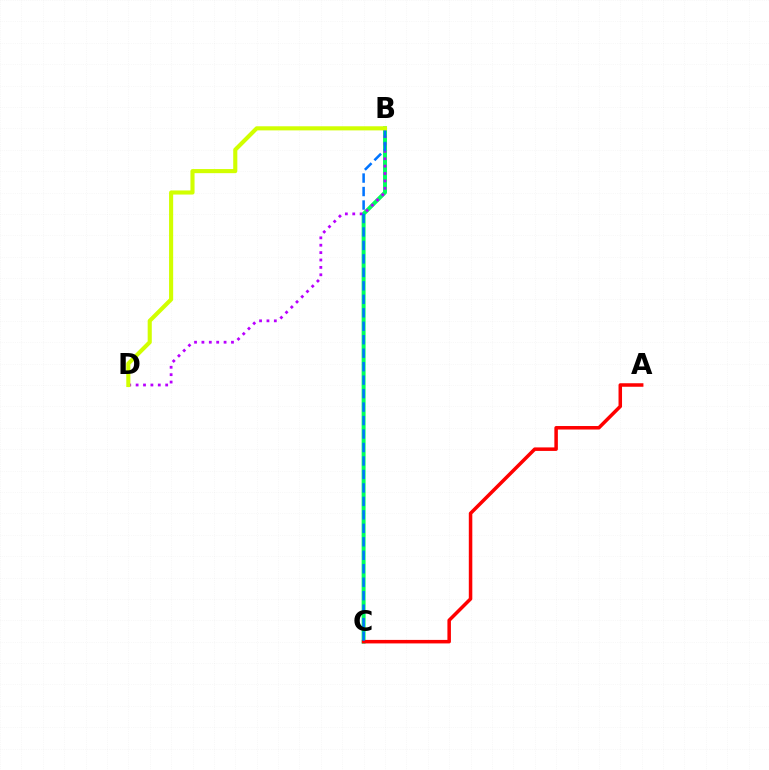{('B', 'C'): [{'color': '#00ff5c', 'line_style': 'solid', 'thickness': 2.84}, {'color': '#0074ff', 'line_style': 'dashed', 'thickness': 1.83}], ('B', 'D'): [{'color': '#b900ff', 'line_style': 'dotted', 'thickness': 2.01}, {'color': '#d1ff00', 'line_style': 'solid', 'thickness': 2.96}], ('A', 'C'): [{'color': '#ff0000', 'line_style': 'solid', 'thickness': 2.53}]}